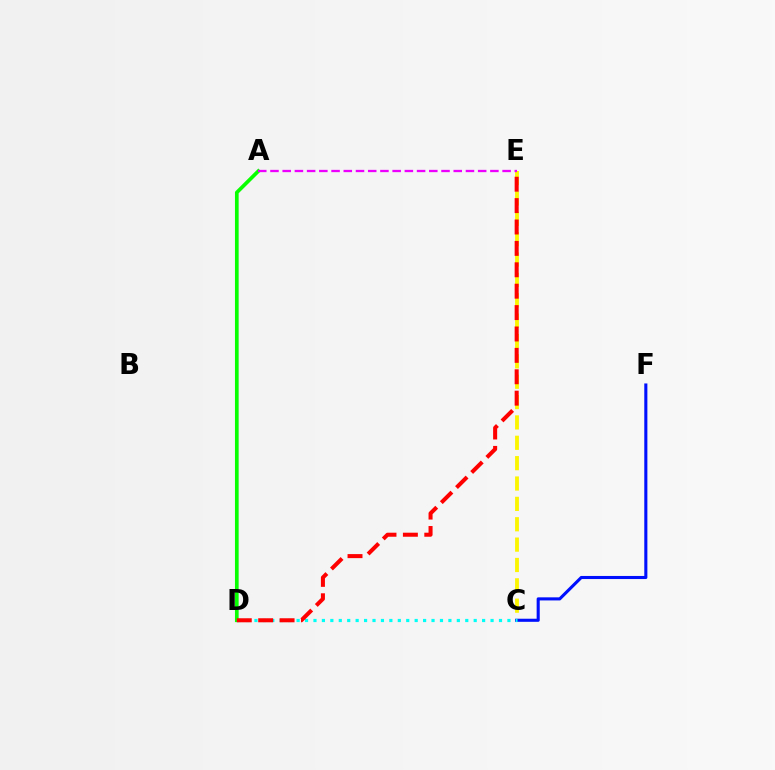{('C', 'E'): [{'color': '#fcf500', 'line_style': 'dashed', 'thickness': 2.77}], ('C', 'F'): [{'color': '#0010ff', 'line_style': 'solid', 'thickness': 2.23}], ('A', 'D'): [{'color': '#08ff00', 'line_style': 'solid', 'thickness': 2.65}], ('C', 'D'): [{'color': '#00fff6', 'line_style': 'dotted', 'thickness': 2.29}], ('D', 'E'): [{'color': '#ff0000', 'line_style': 'dashed', 'thickness': 2.91}], ('A', 'E'): [{'color': '#ee00ff', 'line_style': 'dashed', 'thickness': 1.66}]}